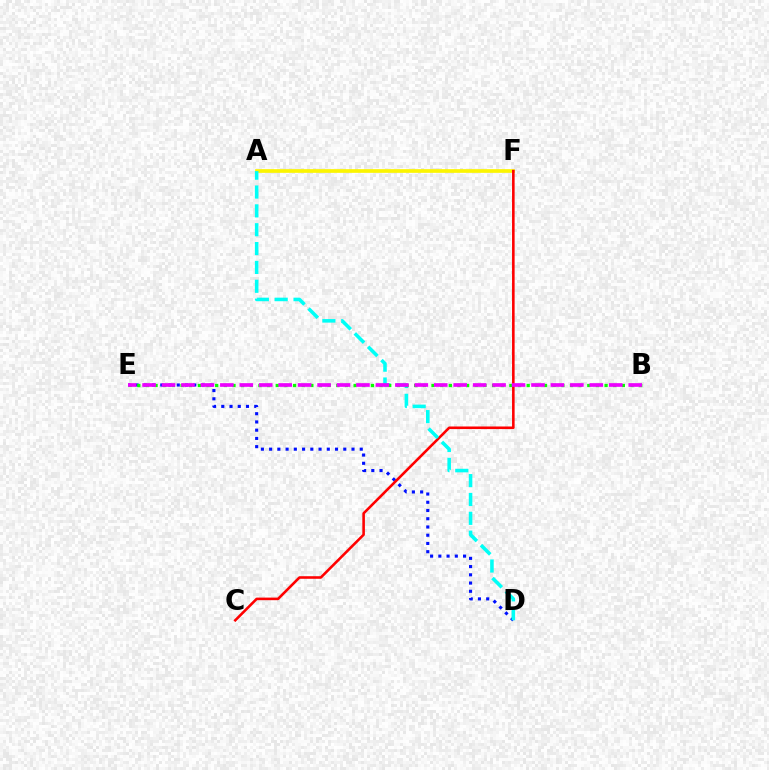{('A', 'F'): [{'color': '#fcf500', 'line_style': 'solid', 'thickness': 2.66}], ('D', 'E'): [{'color': '#0010ff', 'line_style': 'dotted', 'thickness': 2.24}], ('C', 'F'): [{'color': '#ff0000', 'line_style': 'solid', 'thickness': 1.86}], ('A', 'D'): [{'color': '#00fff6', 'line_style': 'dashed', 'thickness': 2.56}], ('B', 'E'): [{'color': '#08ff00', 'line_style': 'dotted', 'thickness': 2.35}, {'color': '#ee00ff', 'line_style': 'dashed', 'thickness': 2.64}]}